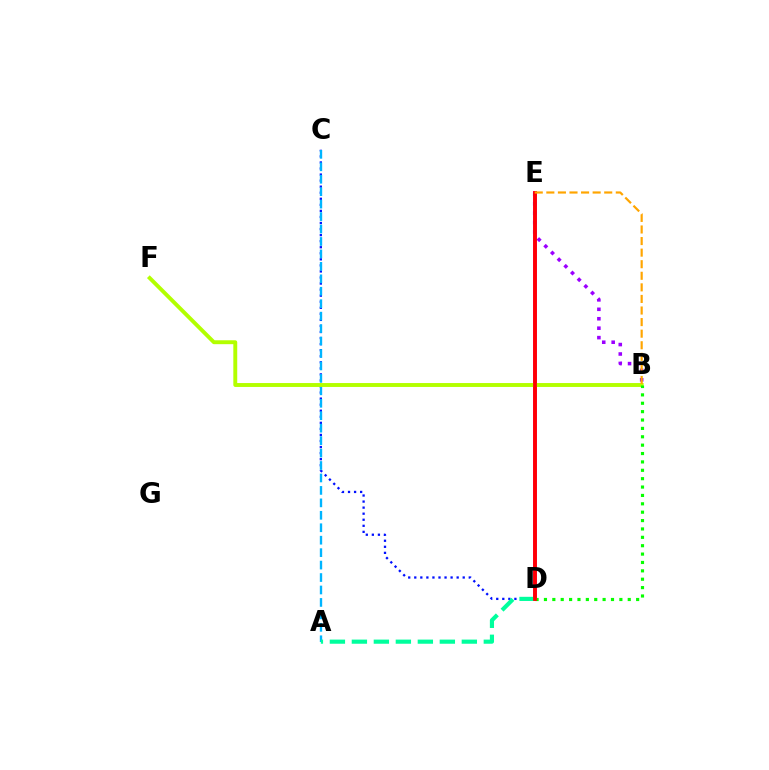{('C', 'D'): [{'color': '#0010ff', 'line_style': 'dotted', 'thickness': 1.65}], ('A', 'C'): [{'color': '#00b5ff', 'line_style': 'dashed', 'thickness': 1.69}], ('D', 'E'): [{'color': '#ff00bd', 'line_style': 'solid', 'thickness': 2.79}, {'color': '#ff0000', 'line_style': 'solid', 'thickness': 2.7}], ('A', 'D'): [{'color': '#00ff9d', 'line_style': 'dashed', 'thickness': 2.99}], ('B', 'F'): [{'color': '#b3ff00', 'line_style': 'solid', 'thickness': 2.81}], ('B', 'E'): [{'color': '#9b00ff', 'line_style': 'dotted', 'thickness': 2.56}, {'color': '#ffa500', 'line_style': 'dashed', 'thickness': 1.57}], ('B', 'D'): [{'color': '#08ff00', 'line_style': 'dotted', 'thickness': 2.28}]}